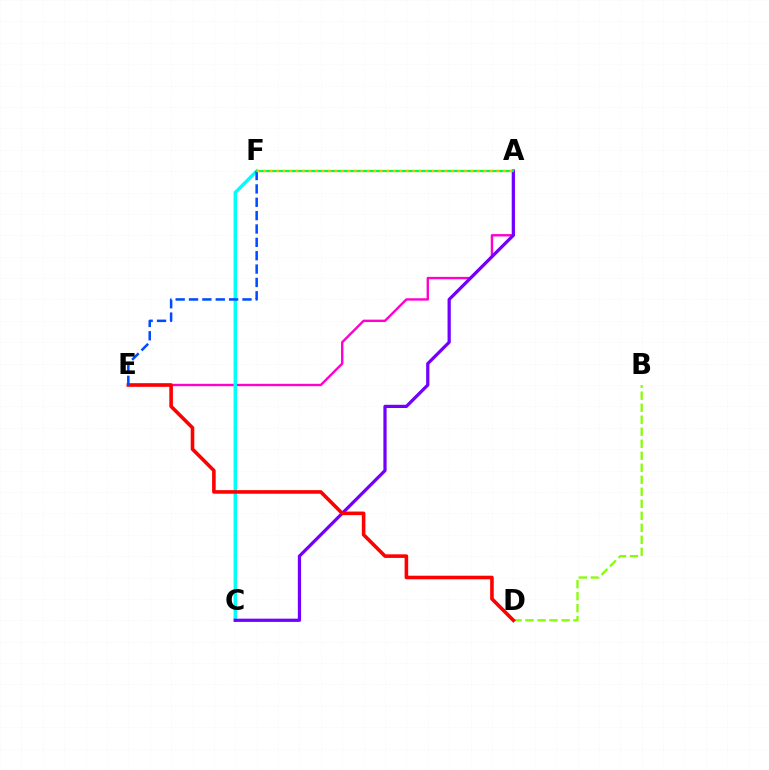{('A', 'E'): [{'color': '#ff00cf', 'line_style': 'solid', 'thickness': 1.72}], ('B', 'D'): [{'color': '#84ff00', 'line_style': 'dashed', 'thickness': 1.63}], ('C', 'F'): [{'color': '#00fff6', 'line_style': 'solid', 'thickness': 2.47}], ('A', 'C'): [{'color': '#7200ff', 'line_style': 'solid', 'thickness': 2.32}], ('D', 'E'): [{'color': '#ff0000', 'line_style': 'solid', 'thickness': 2.58}], ('E', 'F'): [{'color': '#004bff', 'line_style': 'dashed', 'thickness': 1.81}], ('A', 'F'): [{'color': '#00ff39', 'line_style': 'solid', 'thickness': 1.6}, {'color': '#ffbd00', 'line_style': 'dotted', 'thickness': 1.76}]}